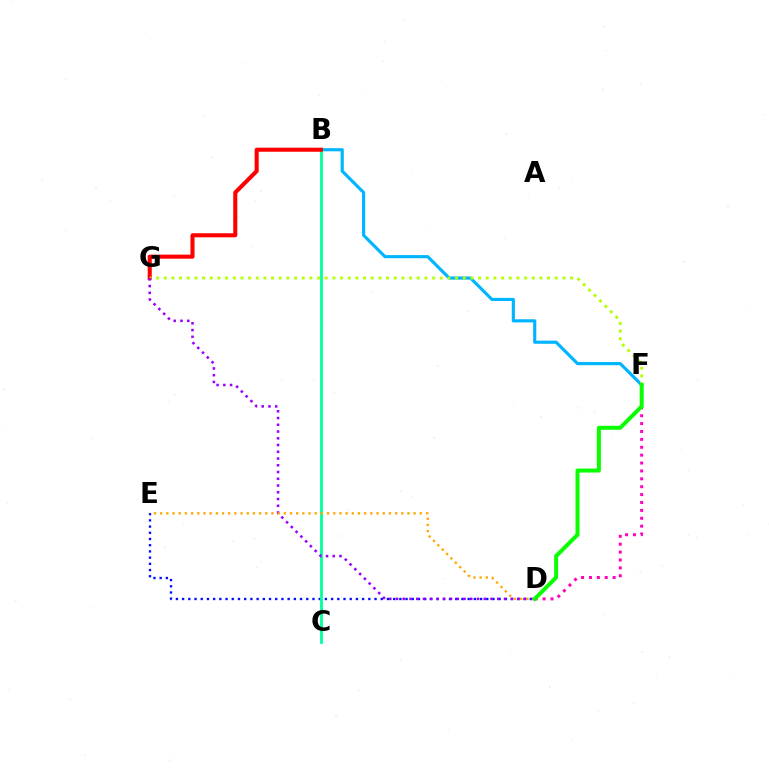{('B', 'F'): [{'color': '#00b5ff', 'line_style': 'solid', 'thickness': 2.27}], ('D', 'E'): [{'color': '#0010ff', 'line_style': 'dotted', 'thickness': 1.69}, {'color': '#ffa500', 'line_style': 'dotted', 'thickness': 1.68}], ('B', 'C'): [{'color': '#00ff9d', 'line_style': 'solid', 'thickness': 2.01}], ('B', 'G'): [{'color': '#ff0000', 'line_style': 'solid', 'thickness': 2.93}], ('F', 'G'): [{'color': '#b3ff00', 'line_style': 'dotted', 'thickness': 2.08}], ('D', 'G'): [{'color': '#9b00ff', 'line_style': 'dotted', 'thickness': 1.83}], ('D', 'F'): [{'color': '#ff00bd', 'line_style': 'dotted', 'thickness': 2.14}, {'color': '#08ff00', 'line_style': 'solid', 'thickness': 2.86}]}